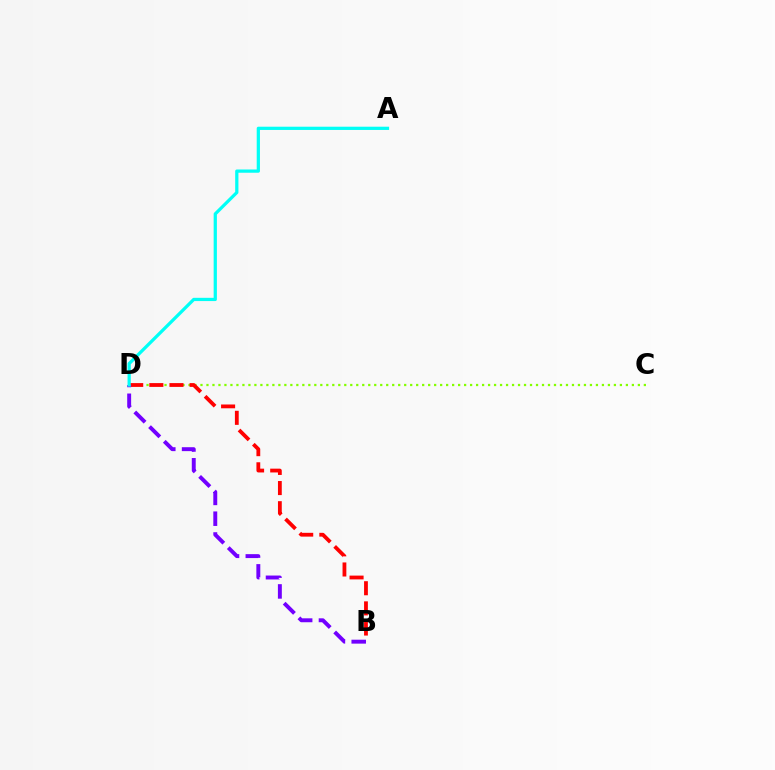{('C', 'D'): [{'color': '#84ff00', 'line_style': 'dotted', 'thickness': 1.63}], ('B', 'D'): [{'color': '#ff0000', 'line_style': 'dashed', 'thickness': 2.74}, {'color': '#7200ff', 'line_style': 'dashed', 'thickness': 2.82}], ('A', 'D'): [{'color': '#00fff6', 'line_style': 'solid', 'thickness': 2.34}]}